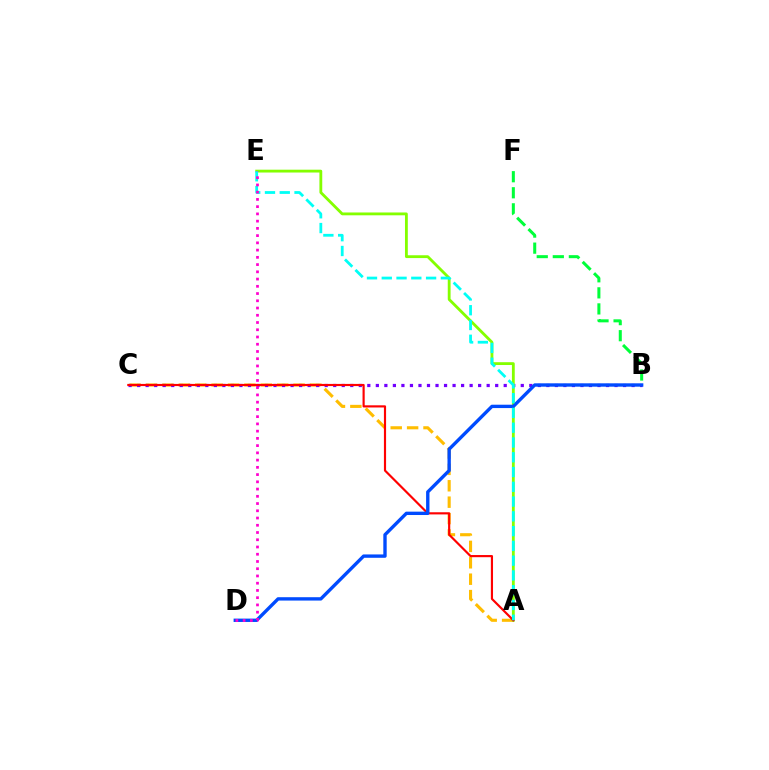{('A', 'C'): [{'color': '#ffbd00', 'line_style': 'dashed', 'thickness': 2.23}, {'color': '#ff0000', 'line_style': 'solid', 'thickness': 1.56}], ('B', 'C'): [{'color': '#7200ff', 'line_style': 'dotted', 'thickness': 2.32}], ('A', 'E'): [{'color': '#84ff00', 'line_style': 'solid', 'thickness': 2.03}, {'color': '#00fff6', 'line_style': 'dashed', 'thickness': 2.01}], ('B', 'D'): [{'color': '#004bff', 'line_style': 'solid', 'thickness': 2.42}], ('B', 'F'): [{'color': '#00ff39', 'line_style': 'dashed', 'thickness': 2.18}], ('D', 'E'): [{'color': '#ff00cf', 'line_style': 'dotted', 'thickness': 1.97}]}